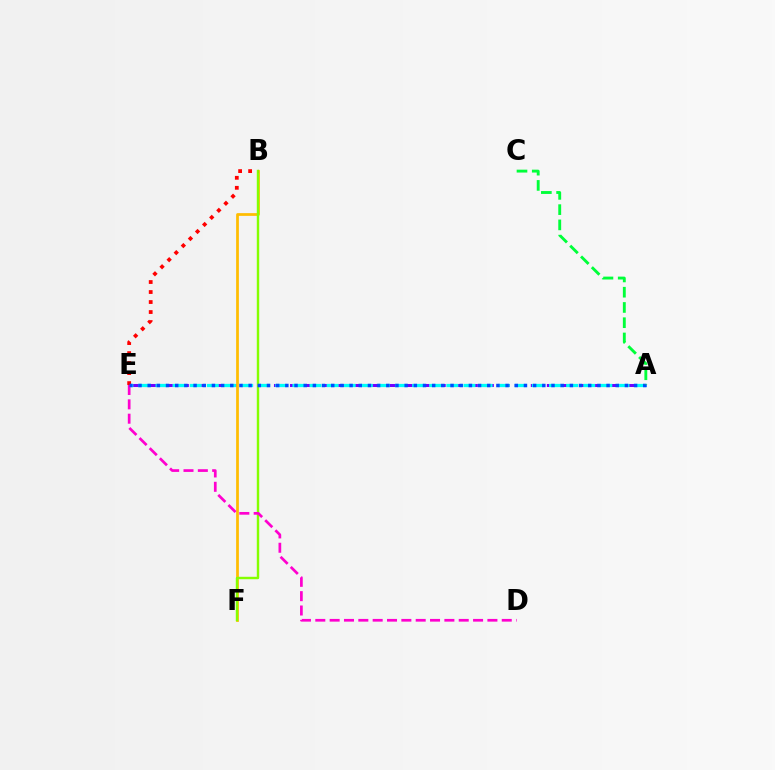{('A', 'E'): [{'color': '#7200ff', 'line_style': 'dashed', 'thickness': 2.18}, {'color': '#00fff6', 'line_style': 'dashed', 'thickness': 2.32}, {'color': '#004bff', 'line_style': 'dotted', 'thickness': 2.49}], ('B', 'F'): [{'color': '#ffbd00', 'line_style': 'solid', 'thickness': 1.98}, {'color': '#84ff00', 'line_style': 'solid', 'thickness': 1.74}], ('B', 'E'): [{'color': '#ff0000', 'line_style': 'dotted', 'thickness': 2.72}], ('D', 'E'): [{'color': '#ff00cf', 'line_style': 'dashed', 'thickness': 1.95}], ('A', 'C'): [{'color': '#00ff39', 'line_style': 'dashed', 'thickness': 2.07}]}